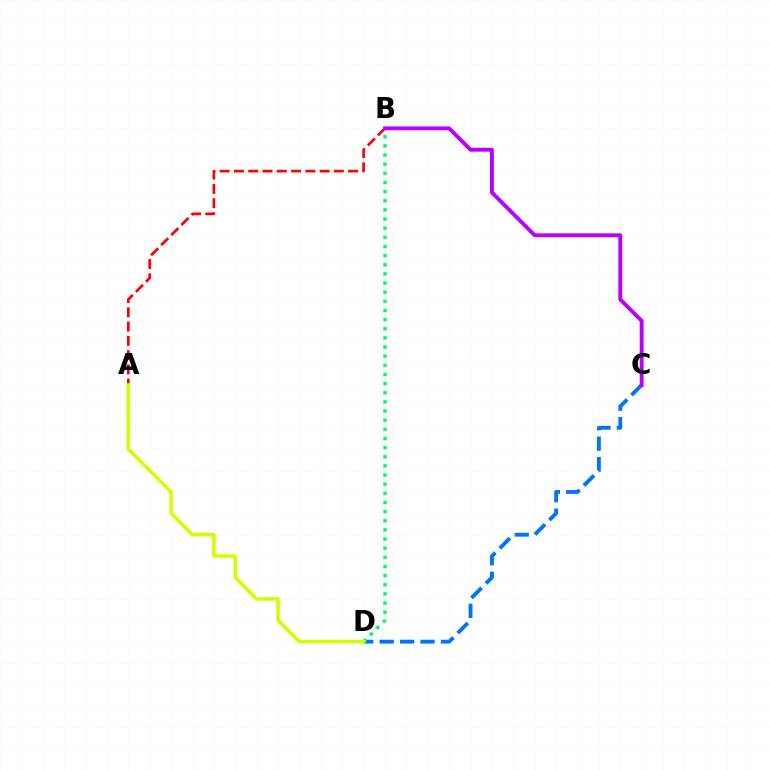{('A', 'B'): [{'color': '#ff0000', 'line_style': 'dashed', 'thickness': 1.94}], ('C', 'D'): [{'color': '#0074ff', 'line_style': 'dashed', 'thickness': 2.78}], ('B', 'D'): [{'color': '#00ff5c', 'line_style': 'dotted', 'thickness': 2.48}], ('B', 'C'): [{'color': '#b900ff', 'line_style': 'solid', 'thickness': 2.8}], ('A', 'D'): [{'color': '#d1ff00', 'line_style': 'solid', 'thickness': 2.55}]}